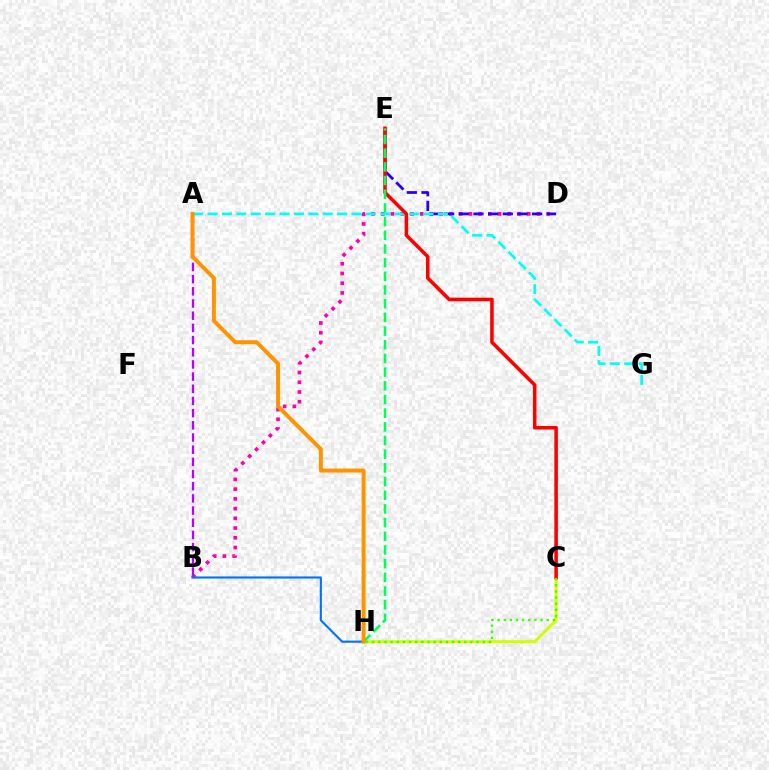{('B', 'D'): [{'color': '#ff00ac', 'line_style': 'dotted', 'thickness': 2.64}], ('D', 'E'): [{'color': '#2500ff', 'line_style': 'dashed', 'thickness': 1.99}], ('B', 'H'): [{'color': '#0074ff', 'line_style': 'solid', 'thickness': 1.54}], ('A', 'G'): [{'color': '#00fff6', 'line_style': 'dashed', 'thickness': 1.96}], ('C', 'H'): [{'color': '#d1ff00', 'line_style': 'solid', 'thickness': 2.17}, {'color': '#3dff00', 'line_style': 'dotted', 'thickness': 1.67}], ('A', 'B'): [{'color': '#b900ff', 'line_style': 'dashed', 'thickness': 1.65}], ('C', 'E'): [{'color': '#ff0000', 'line_style': 'solid', 'thickness': 2.56}], ('E', 'H'): [{'color': '#00ff5c', 'line_style': 'dashed', 'thickness': 1.86}], ('A', 'H'): [{'color': '#ff9400', 'line_style': 'solid', 'thickness': 2.86}]}